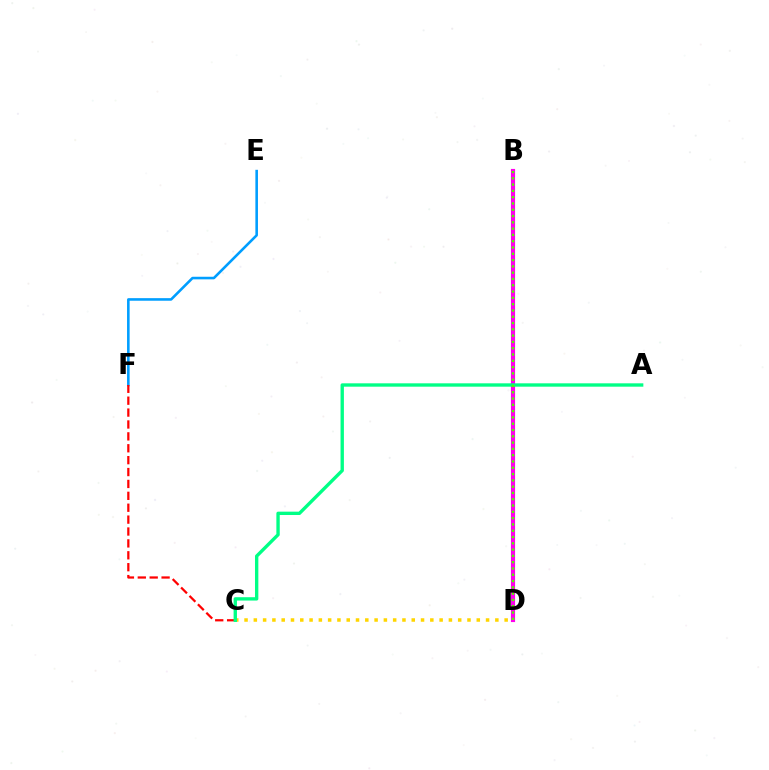{('C', 'D'): [{'color': '#ffd500', 'line_style': 'dotted', 'thickness': 2.52}], ('E', 'F'): [{'color': '#009eff', 'line_style': 'solid', 'thickness': 1.86}], ('B', 'D'): [{'color': '#3700ff', 'line_style': 'dotted', 'thickness': 1.67}, {'color': '#ff00ed', 'line_style': 'solid', 'thickness': 2.99}, {'color': '#4fff00', 'line_style': 'dotted', 'thickness': 1.71}], ('C', 'F'): [{'color': '#ff0000', 'line_style': 'dashed', 'thickness': 1.62}], ('A', 'C'): [{'color': '#00ff86', 'line_style': 'solid', 'thickness': 2.42}]}